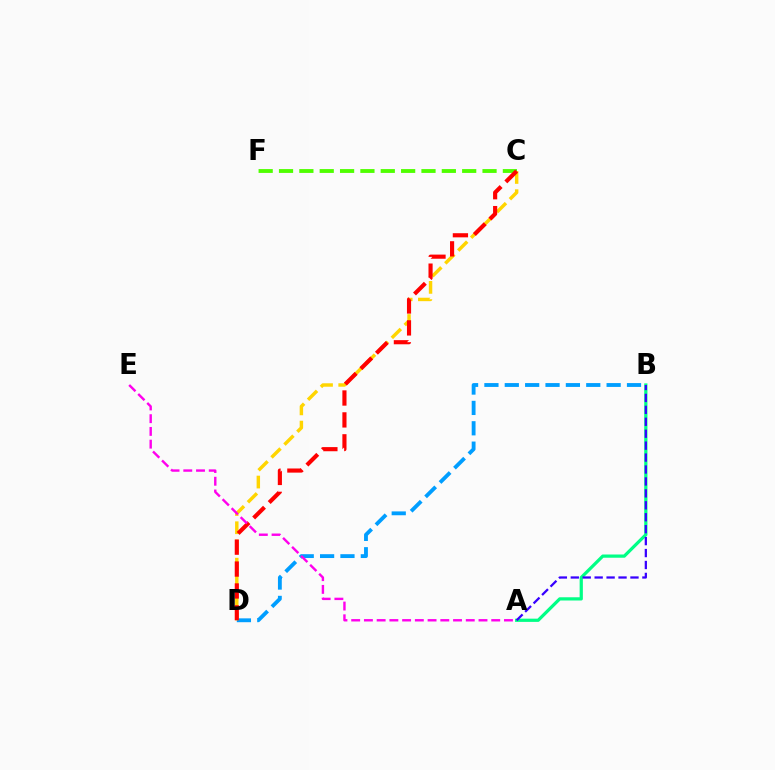{('A', 'B'): [{'color': '#00ff86', 'line_style': 'solid', 'thickness': 2.32}, {'color': '#3700ff', 'line_style': 'dashed', 'thickness': 1.62}], ('B', 'D'): [{'color': '#009eff', 'line_style': 'dashed', 'thickness': 2.77}], ('C', 'F'): [{'color': '#4fff00', 'line_style': 'dashed', 'thickness': 2.76}], ('C', 'D'): [{'color': '#ffd500', 'line_style': 'dashed', 'thickness': 2.47}, {'color': '#ff0000', 'line_style': 'dashed', 'thickness': 2.98}], ('A', 'E'): [{'color': '#ff00ed', 'line_style': 'dashed', 'thickness': 1.73}]}